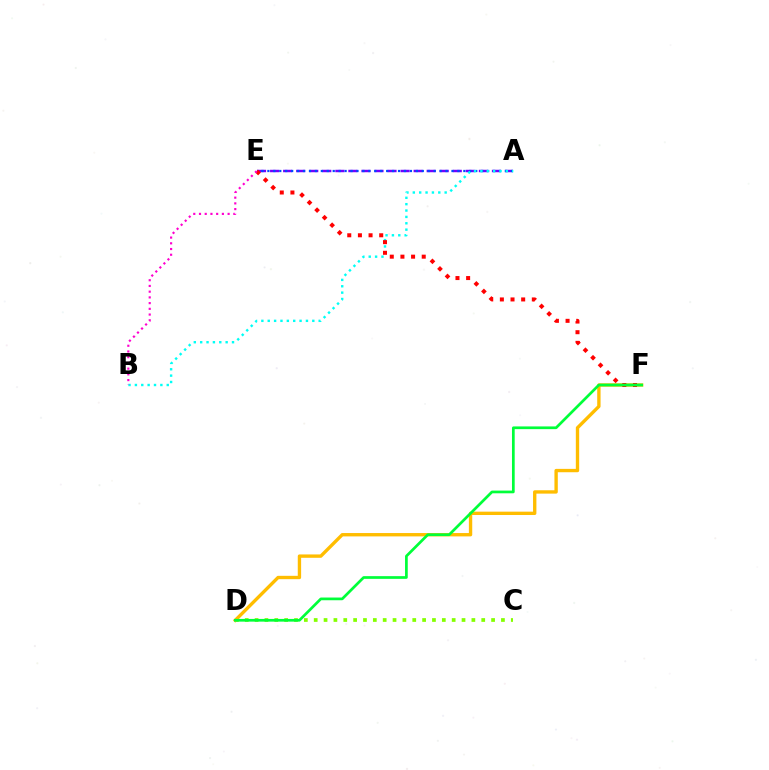{('A', 'E'): [{'color': '#7200ff', 'line_style': 'dashed', 'thickness': 1.77}, {'color': '#004bff', 'line_style': 'dotted', 'thickness': 1.61}], ('C', 'D'): [{'color': '#84ff00', 'line_style': 'dotted', 'thickness': 2.68}], ('A', 'B'): [{'color': '#00fff6', 'line_style': 'dotted', 'thickness': 1.73}], ('D', 'F'): [{'color': '#ffbd00', 'line_style': 'solid', 'thickness': 2.42}, {'color': '#00ff39', 'line_style': 'solid', 'thickness': 1.95}], ('E', 'F'): [{'color': '#ff0000', 'line_style': 'dotted', 'thickness': 2.89}], ('B', 'E'): [{'color': '#ff00cf', 'line_style': 'dotted', 'thickness': 1.55}]}